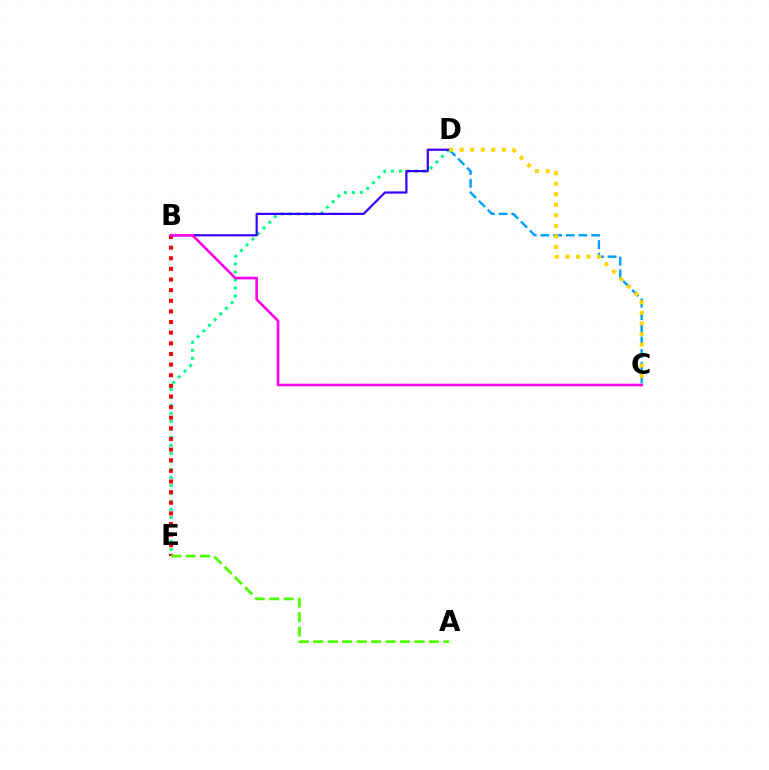{('D', 'E'): [{'color': '#00ff86', 'line_style': 'dotted', 'thickness': 2.17}], ('B', 'D'): [{'color': '#3700ff', 'line_style': 'solid', 'thickness': 1.59}], ('C', 'D'): [{'color': '#009eff', 'line_style': 'dashed', 'thickness': 1.72}, {'color': '#ffd500', 'line_style': 'dotted', 'thickness': 2.86}], ('B', 'E'): [{'color': '#ff0000', 'line_style': 'dotted', 'thickness': 2.89}], ('A', 'E'): [{'color': '#4fff00', 'line_style': 'dashed', 'thickness': 1.97}], ('B', 'C'): [{'color': '#ff00ed', 'line_style': 'solid', 'thickness': 1.89}]}